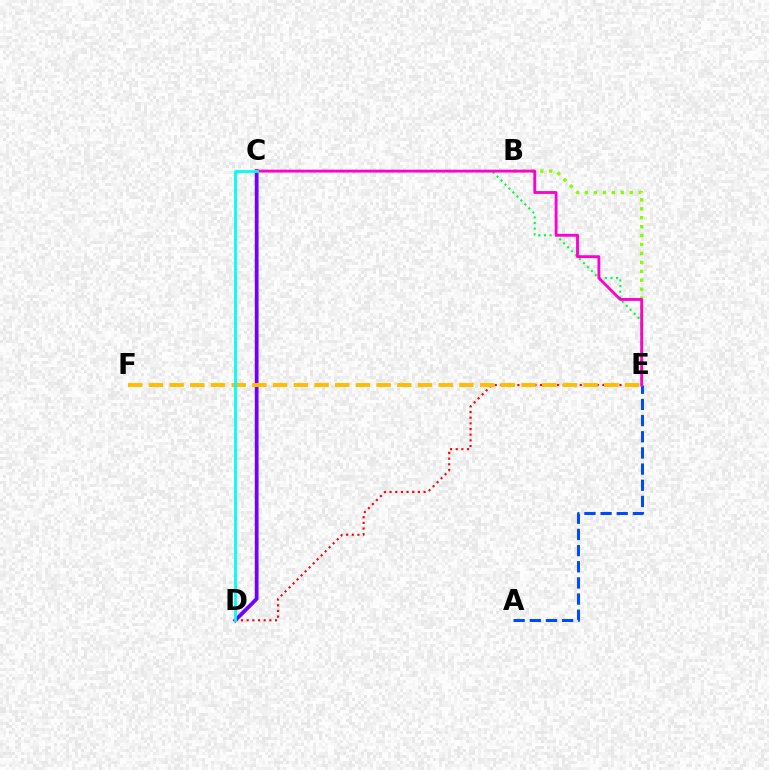{('B', 'E'): [{'color': '#84ff00', 'line_style': 'dotted', 'thickness': 2.43}], ('C', 'E'): [{'color': '#00ff39', 'line_style': 'dotted', 'thickness': 1.53}, {'color': '#ff00cf', 'line_style': 'solid', 'thickness': 2.05}], ('D', 'E'): [{'color': '#ff0000', 'line_style': 'dotted', 'thickness': 1.54}], ('C', 'D'): [{'color': '#7200ff', 'line_style': 'solid', 'thickness': 2.71}, {'color': '#00fff6', 'line_style': 'solid', 'thickness': 2.01}], ('E', 'F'): [{'color': '#ffbd00', 'line_style': 'dashed', 'thickness': 2.81}], ('A', 'E'): [{'color': '#004bff', 'line_style': 'dashed', 'thickness': 2.2}]}